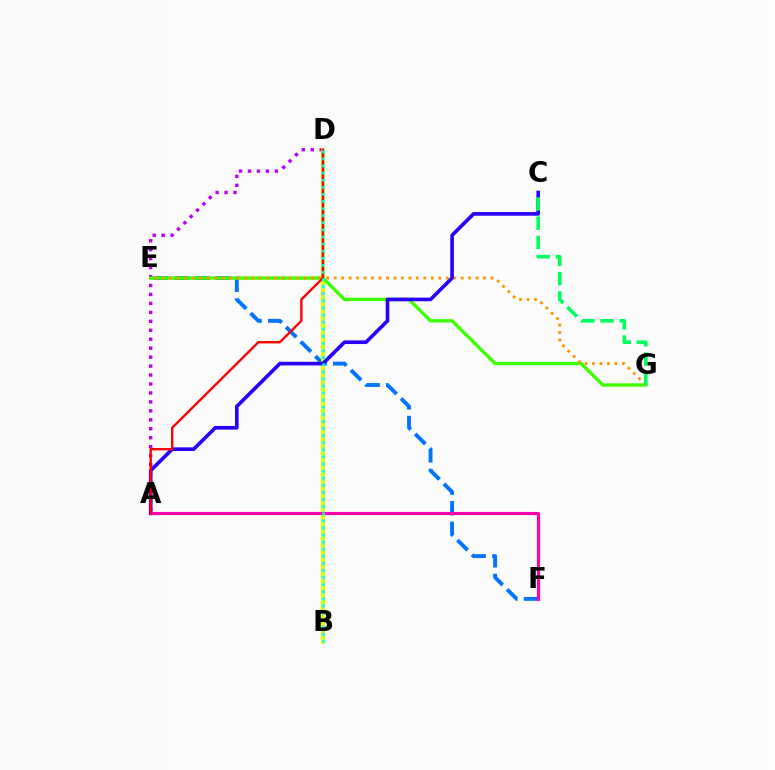{('E', 'F'): [{'color': '#0074ff', 'line_style': 'dashed', 'thickness': 2.8}], ('A', 'D'): [{'color': '#b900ff', 'line_style': 'dotted', 'thickness': 2.43}, {'color': '#ff0000', 'line_style': 'solid', 'thickness': 1.7}], ('B', 'D'): [{'color': '#d1ff00', 'line_style': 'solid', 'thickness': 2.77}, {'color': '#00fff6', 'line_style': 'dotted', 'thickness': 1.93}], ('E', 'G'): [{'color': '#3dff00', 'line_style': 'solid', 'thickness': 2.41}, {'color': '#ff9400', 'line_style': 'dotted', 'thickness': 2.03}], ('A', 'C'): [{'color': '#2500ff', 'line_style': 'solid', 'thickness': 2.62}], ('A', 'F'): [{'color': '#ff00ac', 'line_style': 'solid', 'thickness': 2.25}], ('C', 'G'): [{'color': '#00ff5c', 'line_style': 'dashed', 'thickness': 2.61}]}